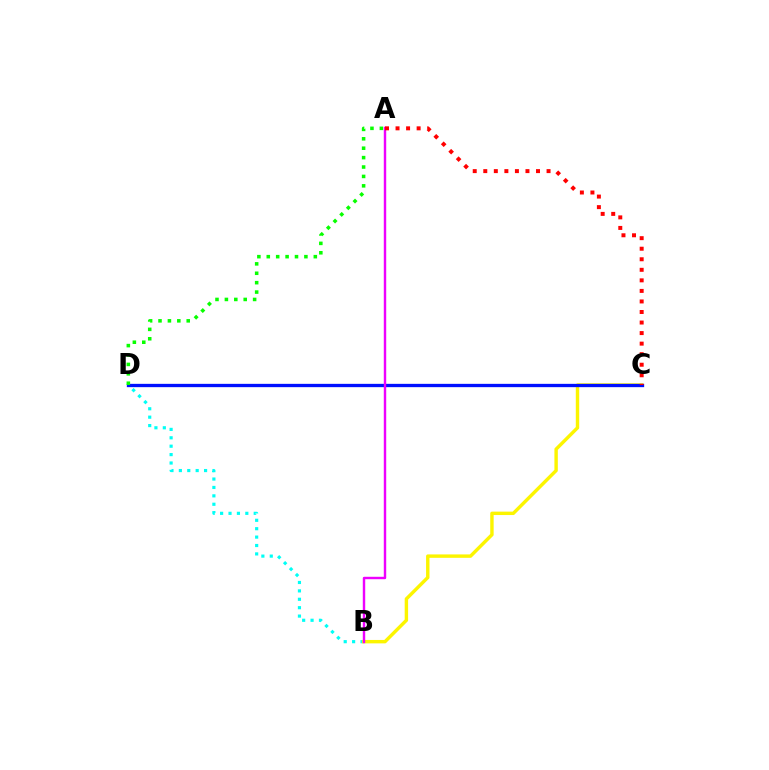{('B', 'D'): [{'color': '#00fff6', 'line_style': 'dotted', 'thickness': 2.28}], ('B', 'C'): [{'color': '#fcf500', 'line_style': 'solid', 'thickness': 2.46}], ('C', 'D'): [{'color': '#0010ff', 'line_style': 'solid', 'thickness': 2.38}], ('A', 'B'): [{'color': '#ee00ff', 'line_style': 'solid', 'thickness': 1.74}], ('A', 'D'): [{'color': '#08ff00', 'line_style': 'dotted', 'thickness': 2.56}], ('A', 'C'): [{'color': '#ff0000', 'line_style': 'dotted', 'thickness': 2.87}]}